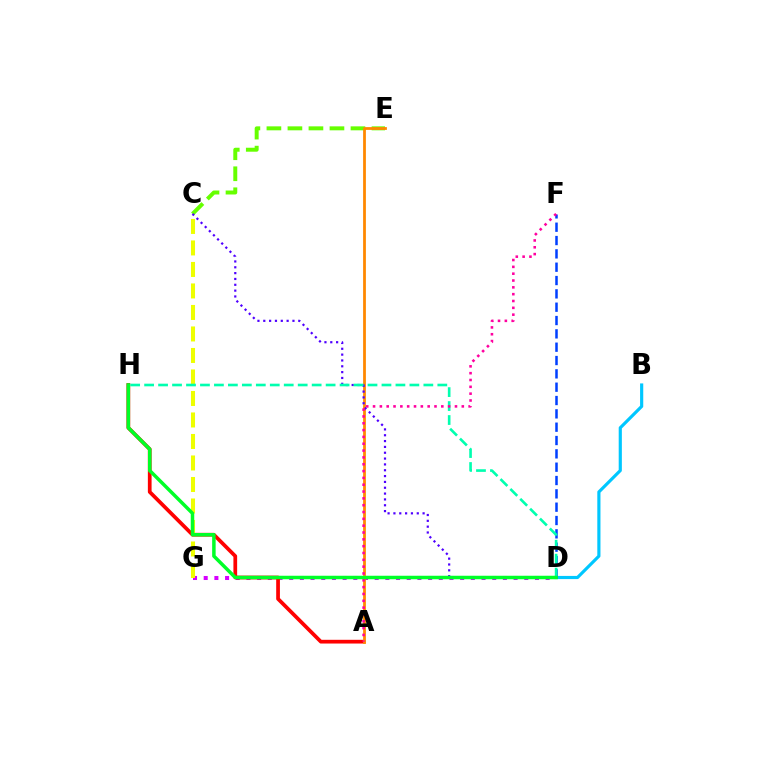{('D', 'G'): [{'color': '#d600ff', 'line_style': 'dotted', 'thickness': 2.9}], ('C', 'E'): [{'color': '#66ff00', 'line_style': 'dashed', 'thickness': 2.85}], ('A', 'H'): [{'color': '#ff0000', 'line_style': 'solid', 'thickness': 2.68}], ('B', 'D'): [{'color': '#00c7ff', 'line_style': 'solid', 'thickness': 2.27}], ('A', 'E'): [{'color': '#ff8800', 'line_style': 'solid', 'thickness': 1.99}], ('D', 'F'): [{'color': '#003fff', 'line_style': 'dashed', 'thickness': 1.81}], ('C', 'G'): [{'color': '#eeff00', 'line_style': 'dashed', 'thickness': 2.92}], ('C', 'D'): [{'color': '#4f00ff', 'line_style': 'dotted', 'thickness': 1.59}], ('D', 'H'): [{'color': '#00ffaf', 'line_style': 'dashed', 'thickness': 1.9}, {'color': '#00ff27', 'line_style': 'solid', 'thickness': 2.51}], ('A', 'F'): [{'color': '#ff00a0', 'line_style': 'dotted', 'thickness': 1.86}]}